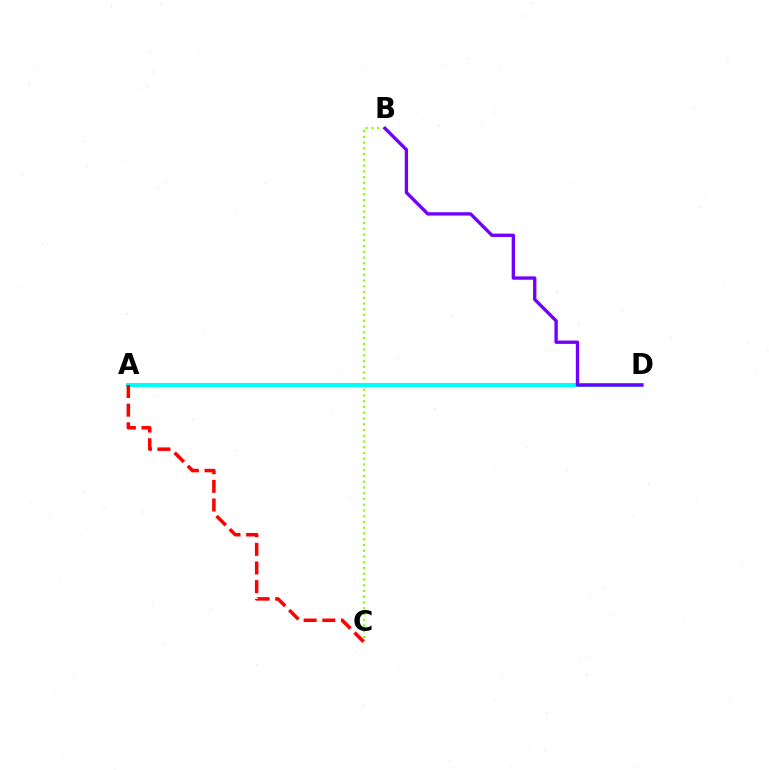{('B', 'C'): [{'color': '#84ff00', 'line_style': 'dotted', 'thickness': 1.56}], ('A', 'D'): [{'color': '#00fff6', 'line_style': 'solid', 'thickness': 2.92}], ('B', 'D'): [{'color': '#7200ff', 'line_style': 'solid', 'thickness': 2.4}], ('A', 'C'): [{'color': '#ff0000', 'line_style': 'dashed', 'thickness': 2.53}]}